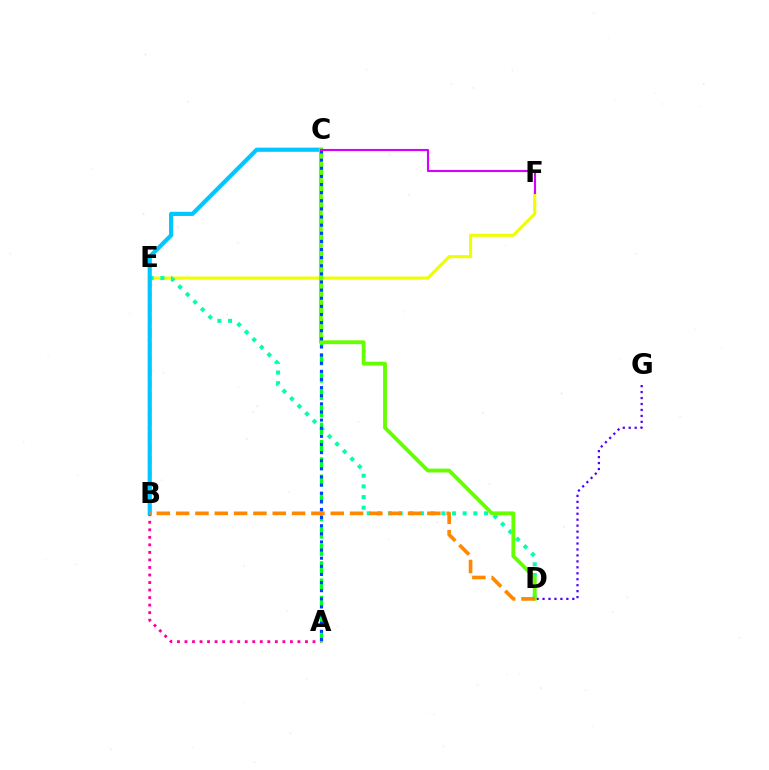{('A', 'B'): [{'color': '#ff00a0', 'line_style': 'dotted', 'thickness': 2.05}], ('E', 'F'): [{'color': '#eeff00', 'line_style': 'solid', 'thickness': 2.23}], ('B', 'E'): [{'color': '#ff0000', 'line_style': 'dashed', 'thickness': 1.73}], ('D', 'E'): [{'color': '#00ffaf', 'line_style': 'dotted', 'thickness': 2.9}], ('A', 'C'): [{'color': '#00ff27', 'line_style': 'dashed', 'thickness': 2.35}, {'color': '#003fff', 'line_style': 'dotted', 'thickness': 2.21}], ('D', 'G'): [{'color': '#4f00ff', 'line_style': 'dotted', 'thickness': 1.62}], ('B', 'C'): [{'color': '#00c7ff', 'line_style': 'solid', 'thickness': 3.0}], ('C', 'D'): [{'color': '#66ff00', 'line_style': 'solid', 'thickness': 2.76}], ('B', 'D'): [{'color': '#ff8800', 'line_style': 'dashed', 'thickness': 2.63}], ('C', 'F'): [{'color': '#d600ff', 'line_style': 'solid', 'thickness': 1.54}]}